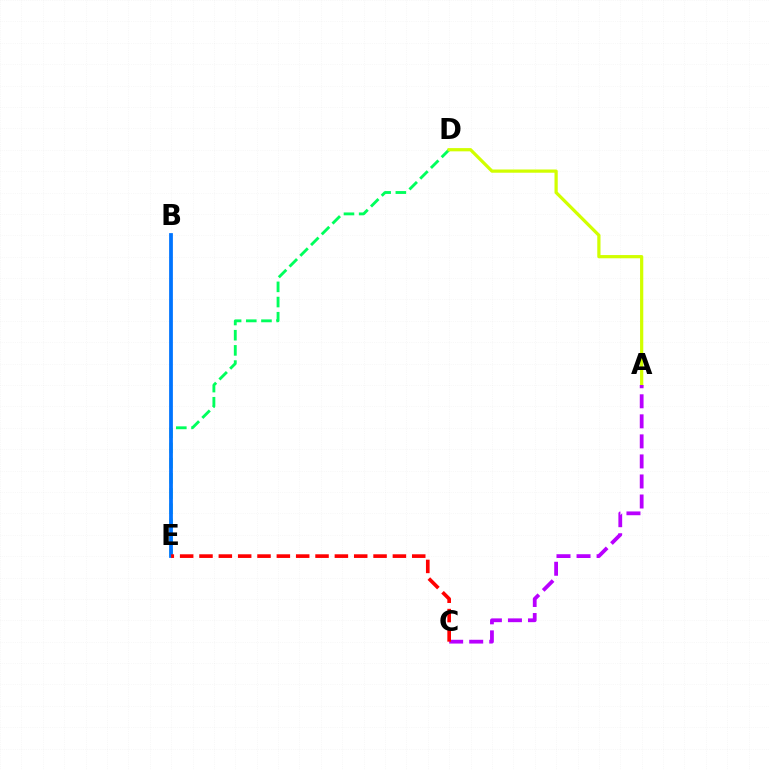{('D', 'E'): [{'color': '#00ff5c', 'line_style': 'dashed', 'thickness': 2.06}], ('A', 'D'): [{'color': '#d1ff00', 'line_style': 'solid', 'thickness': 2.33}], ('B', 'E'): [{'color': '#0074ff', 'line_style': 'solid', 'thickness': 2.71}], ('A', 'C'): [{'color': '#b900ff', 'line_style': 'dashed', 'thickness': 2.72}], ('C', 'E'): [{'color': '#ff0000', 'line_style': 'dashed', 'thickness': 2.63}]}